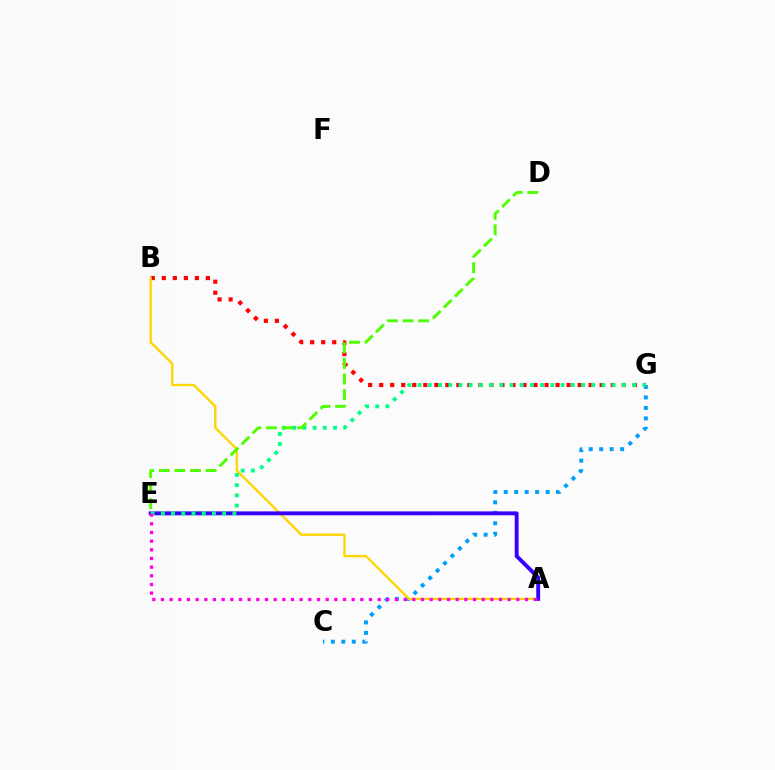{('C', 'G'): [{'color': '#009eff', 'line_style': 'dotted', 'thickness': 2.85}], ('B', 'G'): [{'color': '#ff0000', 'line_style': 'dotted', 'thickness': 3.0}], ('A', 'B'): [{'color': '#ffd500', 'line_style': 'solid', 'thickness': 1.68}], ('A', 'E'): [{'color': '#3700ff', 'line_style': 'solid', 'thickness': 2.81}, {'color': '#ff00ed', 'line_style': 'dotted', 'thickness': 2.35}], ('E', 'G'): [{'color': '#00ff86', 'line_style': 'dotted', 'thickness': 2.78}], ('D', 'E'): [{'color': '#4fff00', 'line_style': 'dashed', 'thickness': 2.12}]}